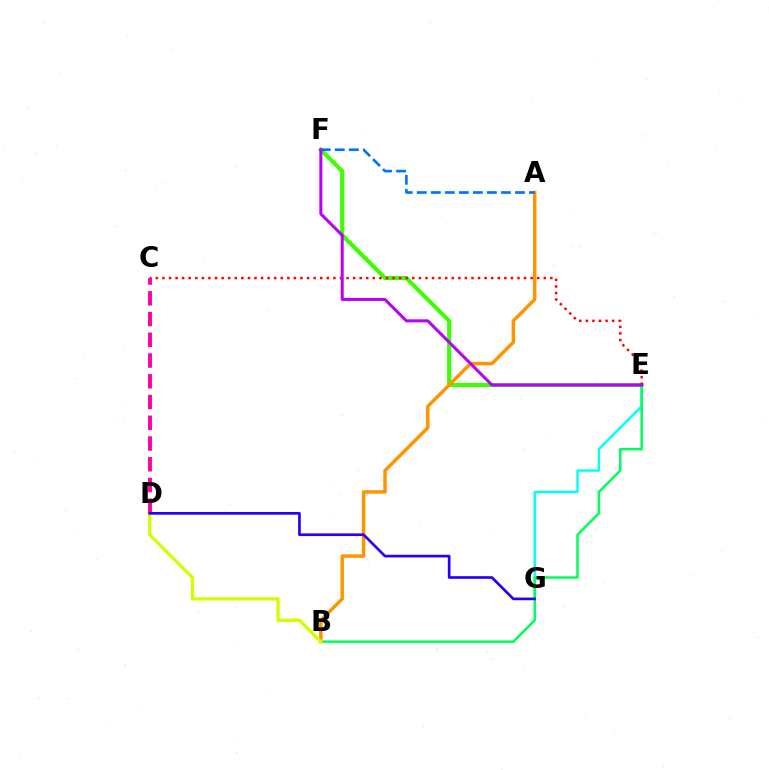{('E', 'G'): [{'color': '#00fff6', 'line_style': 'solid', 'thickness': 1.74}], ('E', 'F'): [{'color': '#3dff00', 'line_style': 'solid', 'thickness': 2.98}, {'color': '#b900ff', 'line_style': 'solid', 'thickness': 2.18}], ('B', 'E'): [{'color': '#00ff5c', 'line_style': 'solid', 'thickness': 1.81}], ('A', 'B'): [{'color': '#ff9400', 'line_style': 'solid', 'thickness': 2.48}], ('A', 'F'): [{'color': '#0074ff', 'line_style': 'dashed', 'thickness': 1.91}], ('C', 'E'): [{'color': '#ff0000', 'line_style': 'dotted', 'thickness': 1.79}], ('B', 'D'): [{'color': '#d1ff00', 'line_style': 'solid', 'thickness': 2.38}], ('C', 'D'): [{'color': '#ff00ac', 'line_style': 'dashed', 'thickness': 2.82}], ('D', 'G'): [{'color': '#2500ff', 'line_style': 'solid', 'thickness': 1.93}]}